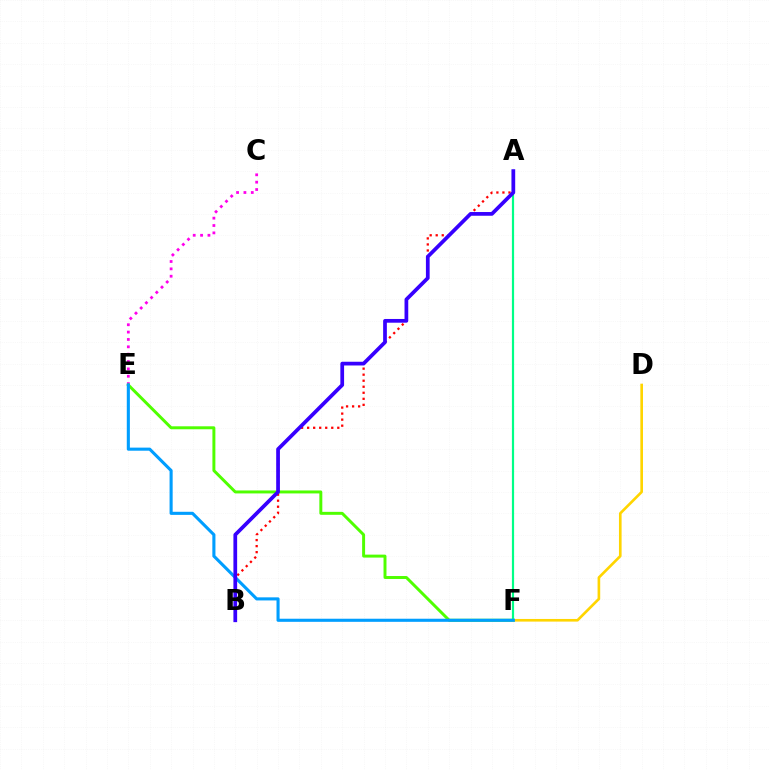{('A', 'B'): [{'color': '#ff0000', 'line_style': 'dotted', 'thickness': 1.64}, {'color': '#3700ff', 'line_style': 'solid', 'thickness': 2.68}], ('C', 'E'): [{'color': '#ff00ed', 'line_style': 'dotted', 'thickness': 2.0}], ('E', 'F'): [{'color': '#4fff00', 'line_style': 'solid', 'thickness': 2.13}, {'color': '#009eff', 'line_style': 'solid', 'thickness': 2.23}], ('D', 'F'): [{'color': '#ffd500', 'line_style': 'solid', 'thickness': 1.9}], ('A', 'F'): [{'color': '#00ff86', 'line_style': 'solid', 'thickness': 1.58}]}